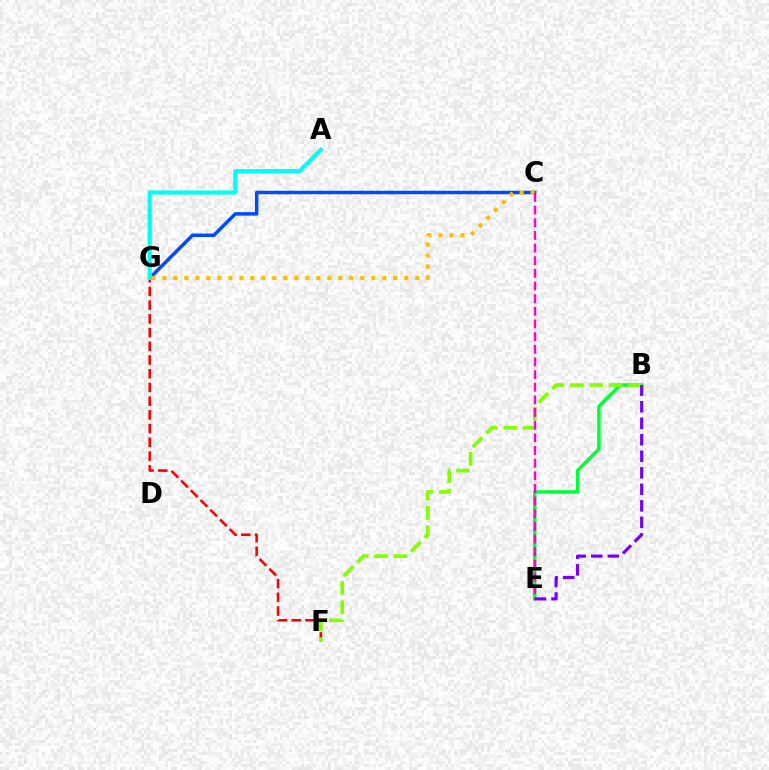{('F', 'G'): [{'color': '#ff0000', 'line_style': 'dashed', 'thickness': 1.86}], ('C', 'G'): [{'color': '#004bff', 'line_style': 'solid', 'thickness': 2.51}, {'color': '#ffbd00', 'line_style': 'dotted', 'thickness': 2.99}], ('B', 'E'): [{'color': '#00ff39', 'line_style': 'solid', 'thickness': 2.5}, {'color': '#7200ff', 'line_style': 'dashed', 'thickness': 2.24}], ('B', 'F'): [{'color': '#84ff00', 'line_style': 'dashed', 'thickness': 2.63}], ('C', 'E'): [{'color': '#ff00cf', 'line_style': 'dashed', 'thickness': 1.72}], ('A', 'G'): [{'color': '#00fff6', 'line_style': 'solid', 'thickness': 2.95}]}